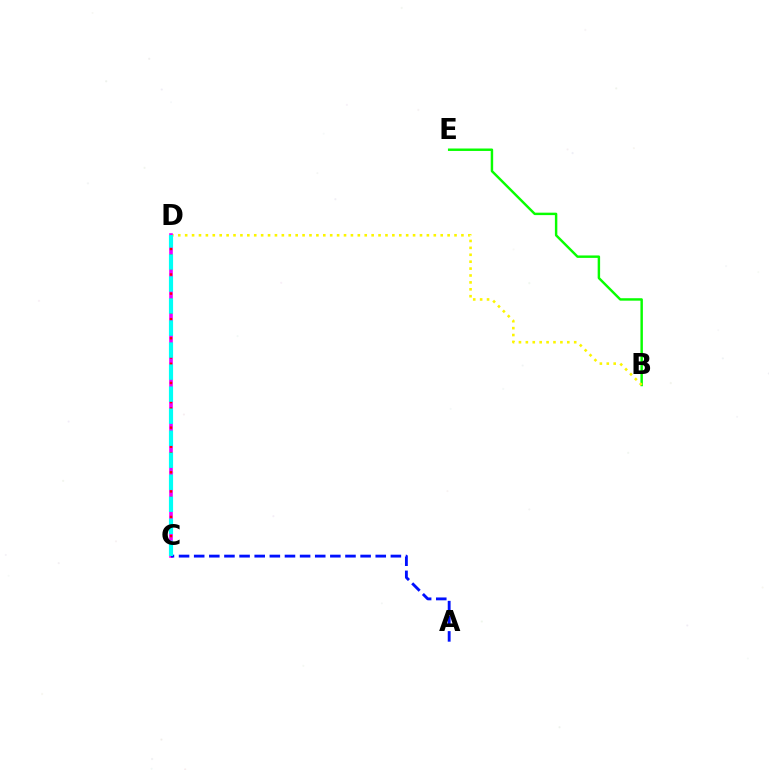{('B', 'E'): [{'color': '#08ff00', 'line_style': 'solid', 'thickness': 1.76}], ('B', 'D'): [{'color': '#fcf500', 'line_style': 'dotted', 'thickness': 1.88}], ('C', 'D'): [{'color': '#ee00ff', 'line_style': 'solid', 'thickness': 2.6}, {'color': '#ff0000', 'line_style': 'dotted', 'thickness': 1.73}, {'color': '#00fff6', 'line_style': 'dashed', 'thickness': 2.99}], ('A', 'C'): [{'color': '#0010ff', 'line_style': 'dashed', 'thickness': 2.06}]}